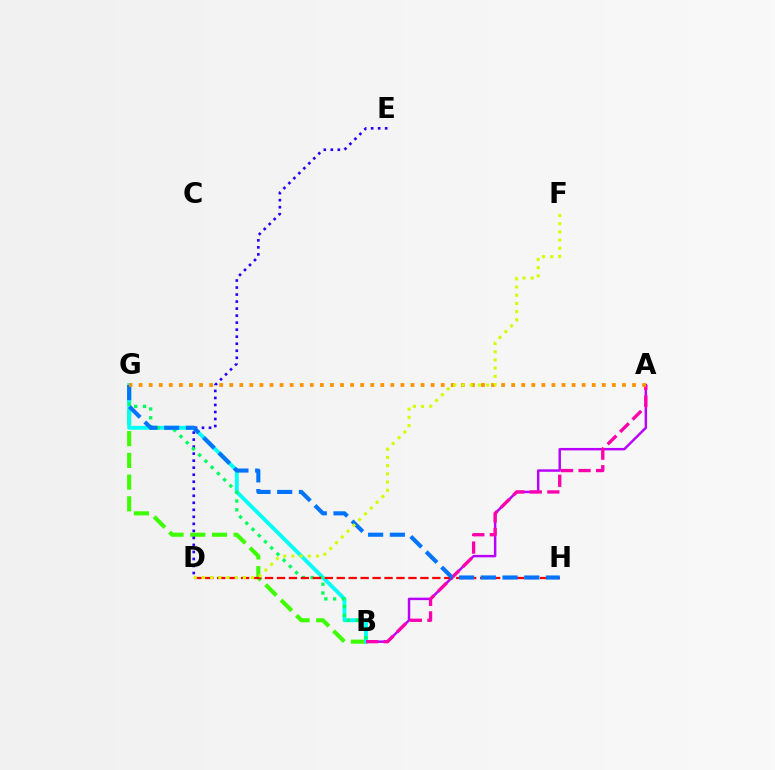{('B', 'G'): [{'color': '#3dff00', 'line_style': 'dashed', 'thickness': 2.95}, {'color': '#00fff6', 'line_style': 'solid', 'thickness': 2.78}, {'color': '#00ff5c', 'line_style': 'dotted', 'thickness': 2.38}], ('A', 'B'): [{'color': '#b900ff', 'line_style': 'solid', 'thickness': 1.77}, {'color': '#ff00ac', 'line_style': 'dashed', 'thickness': 2.38}], ('D', 'E'): [{'color': '#2500ff', 'line_style': 'dotted', 'thickness': 1.91}], ('D', 'H'): [{'color': '#ff0000', 'line_style': 'dashed', 'thickness': 1.62}], ('G', 'H'): [{'color': '#0074ff', 'line_style': 'dashed', 'thickness': 2.95}], ('A', 'G'): [{'color': '#ff9400', 'line_style': 'dotted', 'thickness': 2.74}], ('D', 'F'): [{'color': '#d1ff00', 'line_style': 'dotted', 'thickness': 2.22}]}